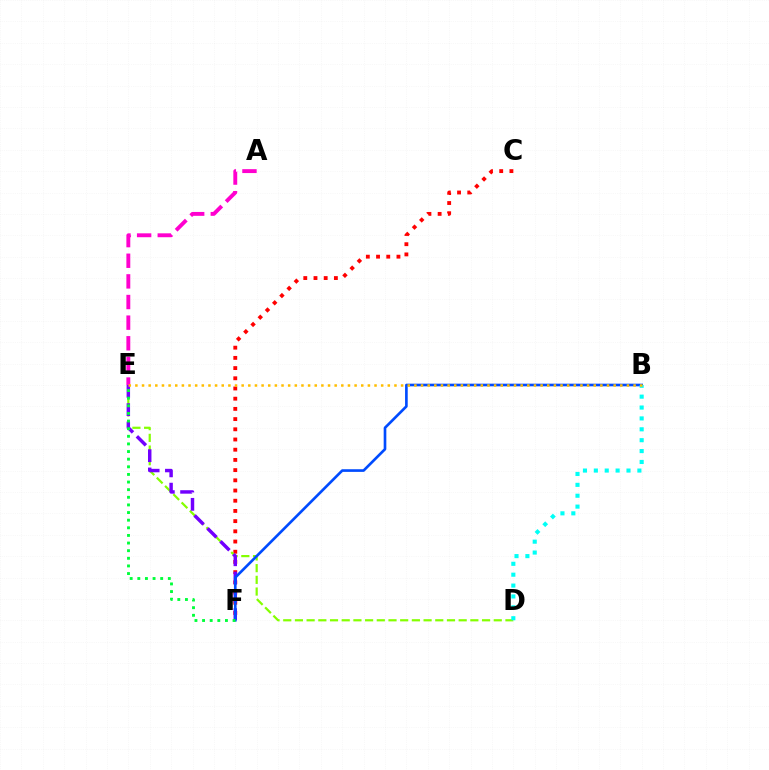{('C', 'F'): [{'color': '#ff0000', 'line_style': 'dotted', 'thickness': 2.77}], ('D', 'E'): [{'color': '#84ff00', 'line_style': 'dashed', 'thickness': 1.59}], ('E', 'F'): [{'color': '#7200ff', 'line_style': 'dashed', 'thickness': 2.48}, {'color': '#00ff39', 'line_style': 'dotted', 'thickness': 2.07}], ('B', 'F'): [{'color': '#004bff', 'line_style': 'solid', 'thickness': 1.91}], ('B', 'D'): [{'color': '#00fff6', 'line_style': 'dotted', 'thickness': 2.96}], ('A', 'E'): [{'color': '#ff00cf', 'line_style': 'dashed', 'thickness': 2.8}], ('B', 'E'): [{'color': '#ffbd00', 'line_style': 'dotted', 'thickness': 1.8}]}